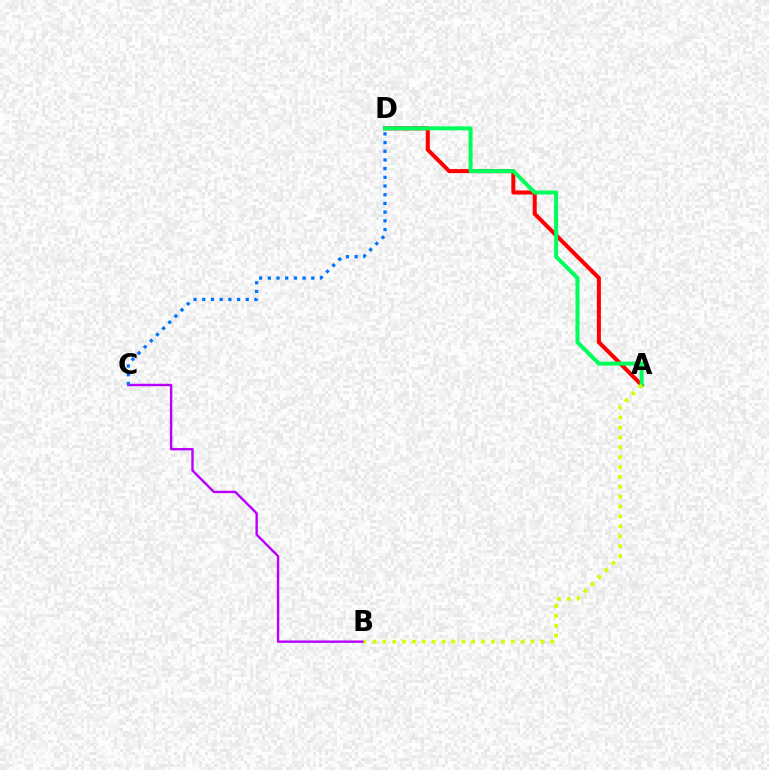{('B', 'C'): [{'color': '#b900ff', 'line_style': 'solid', 'thickness': 1.74}], ('C', 'D'): [{'color': '#0074ff', 'line_style': 'dotted', 'thickness': 2.36}], ('A', 'D'): [{'color': '#ff0000', 'line_style': 'solid', 'thickness': 2.9}, {'color': '#00ff5c', 'line_style': 'solid', 'thickness': 2.88}], ('A', 'B'): [{'color': '#d1ff00', 'line_style': 'dotted', 'thickness': 2.69}]}